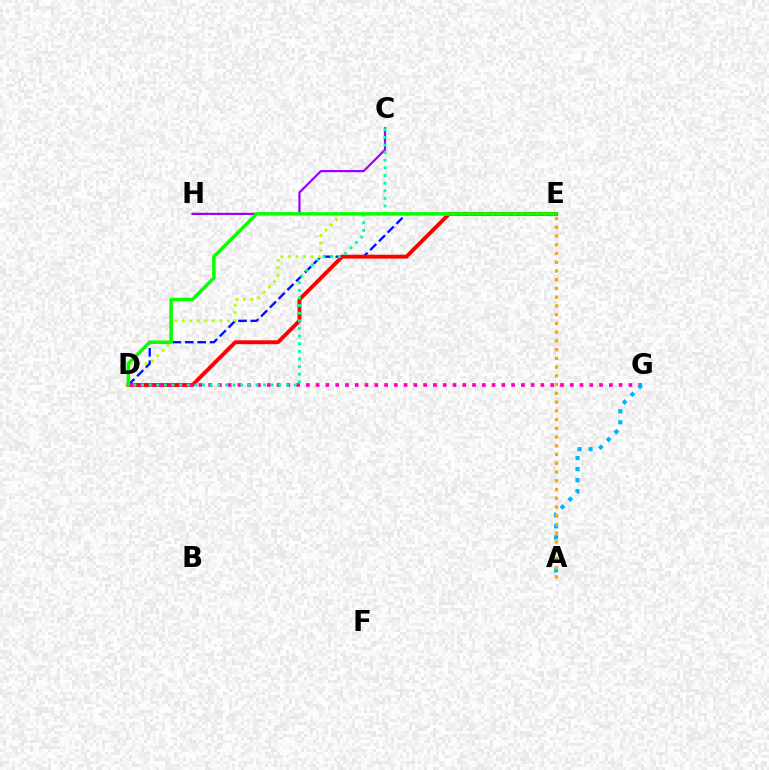{('D', 'E'): [{'color': '#0010ff', 'line_style': 'dashed', 'thickness': 1.69}, {'color': '#ff0000', 'line_style': 'solid', 'thickness': 2.79}, {'color': '#b3ff00', 'line_style': 'dotted', 'thickness': 2.04}, {'color': '#08ff00', 'line_style': 'solid', 'thickness': 2.48}], ('D', 'G'): [{'color': '#ff00bd', 'line_style': 'dotted', 'thickness': 2.66}], ('A', 'G'): [{'color': '#00b5ff', 'line_style': 'dotted', 'thickness': 2.99}], ('A', 'E'): [{'color': '#ffa500', 'line_style': 'dotted', 'thickness': 2.37}], ('C', 'H'): [{'color': '#9b00ff', 'line_style': 'solid', 'thickness': 1.58}], ('C', 'D'): [{'color': '#00ff9d', 'line_style': 'dotted', 'thickness': 2.07}]}